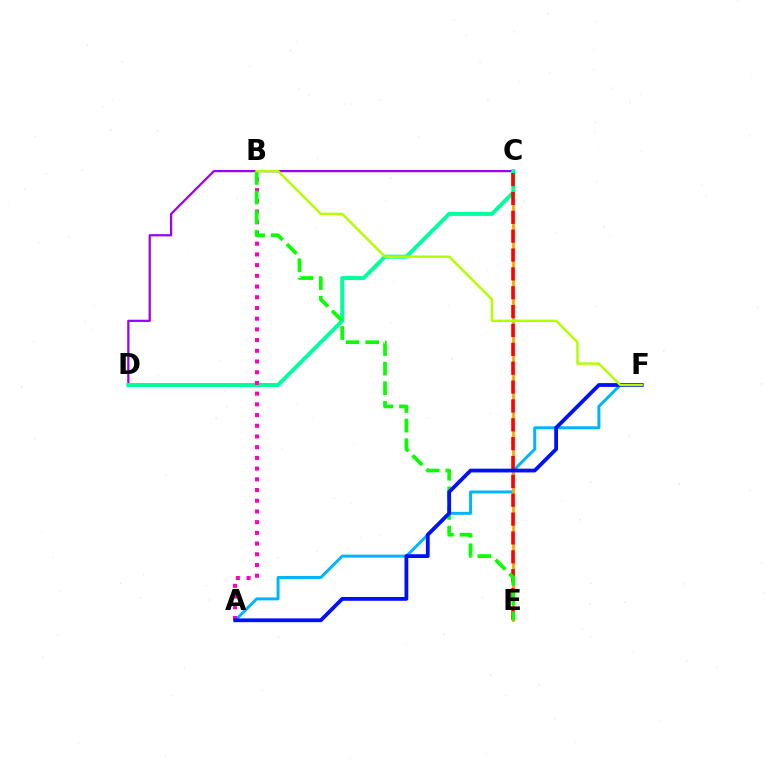{('C', 'D'): [{'color': '#9b00ff', 'line_style': 'solid', 'thickness': 1.61}, {'color': '#00ff9d', 'line_style': 'solid', 'thickness': 2.86}], ('A', 'F'): [{'color': '#00b5ff', 'line_style': 'solid', 'thickness': 2.13}, {'color': '#0010ff', 'line_style': 'solid', 'thickness': 2.73}], ('C', 'E'): [{'color': '#ffa500', 'line_style': 'solid', 'thickness': 2.03}, {'color': '#ff0000', 'line_style': 'dashed', 'thickness': 2.56}], ('A', 'B'): [{'color': '#ff00bd', 'line_style': 'dotted', 'thickness': 2.91}], ('B', 'E'): [{'color': '#08ff00', 'line_style': 'dashed', 'thickness': 2.66}], ('B', 'F'): [{'color': '#b3ff00', 'line_style': 'solid', 'thickness': 1.77}]}